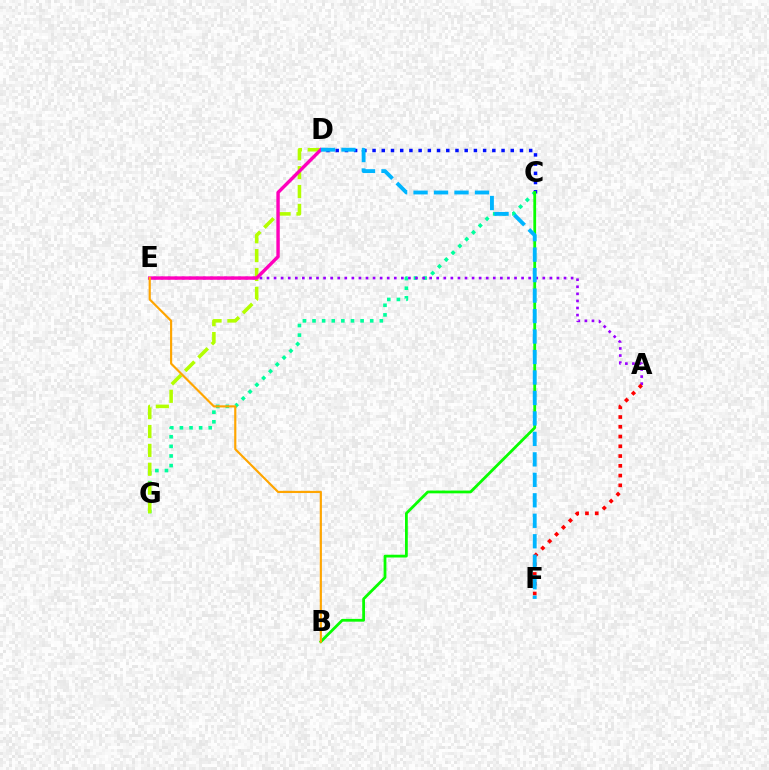{('C', 'D'): [{'color': '#0010ff', 'line_style': 'dotted', 'thickness': 2.5}], ('C', 'G'): [{'color': '#00ff9d', 'line_style': 'dotted', 'thickness': 2.61}], ('A', 'E'): [{'color': '#9b00ff', 'line_style': 'dotted', 'thickness': 1.92}], ('B', 'C'): [{'color': '#08ff00', 'line_style': 'solid', 'thickness': 2.0}], ('D', 'G'): [{'color': '#b3ff00', 'line_style': 'dashed', 'thickness': 2.56}], ('A', 'F'): [{'color': '#ff0000', 'line_style': 'dotted', 'thickness': 2.65}], ('D', 'E'): [{'color': '#ff00bd', 'line_style': 'solid', 'thickness': 2.44}], ('D', 'F'): [{'color': '#00b5ff', 'line_style': 'dashed', 'thickness': 2.78}], ('B', 'E'): [{'color': '#ffa500', 'line_style': 'solid', 'thickness': 1.56}]}